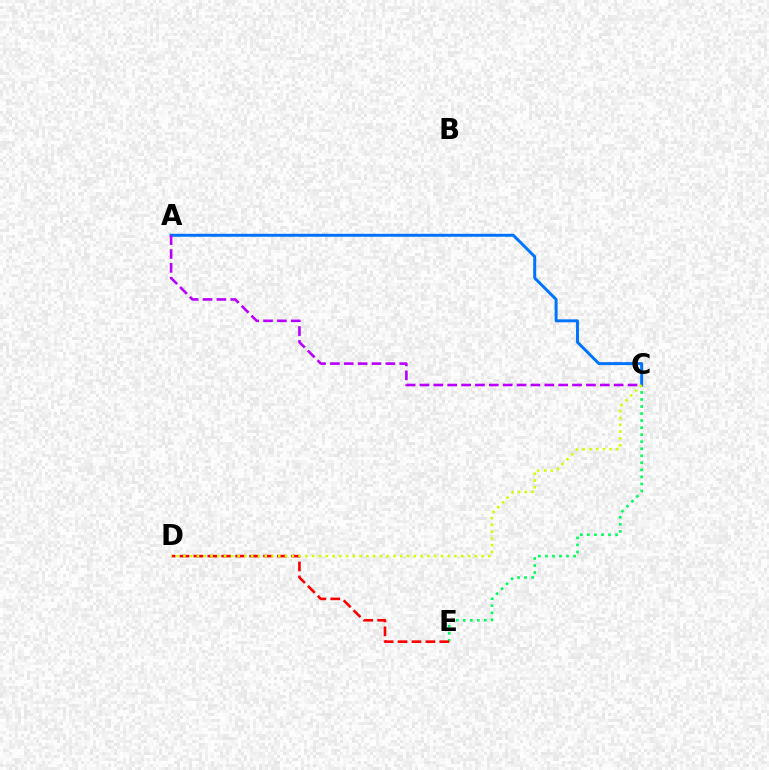{('C', 'E'): [{'color': '#00ff5c', 'line_style': 'dotted', 'thickness': 1.91}], ('D', 'E'): [{'color': '#ff0000', 'line_style': 'dashed', 'thickness': 1.89}], ('A', 'C'): [{'color': '#0074ff', 'line_style': 'solid', 'thickness': 2.13}, {'color': '#b900ff', 'line_style': 'dashed', 'thickness': 1.88}], ('C', 'D'): [{'color': '#d1ff00', 'line_style': 'dotted', 'thickness': 1.84}]}